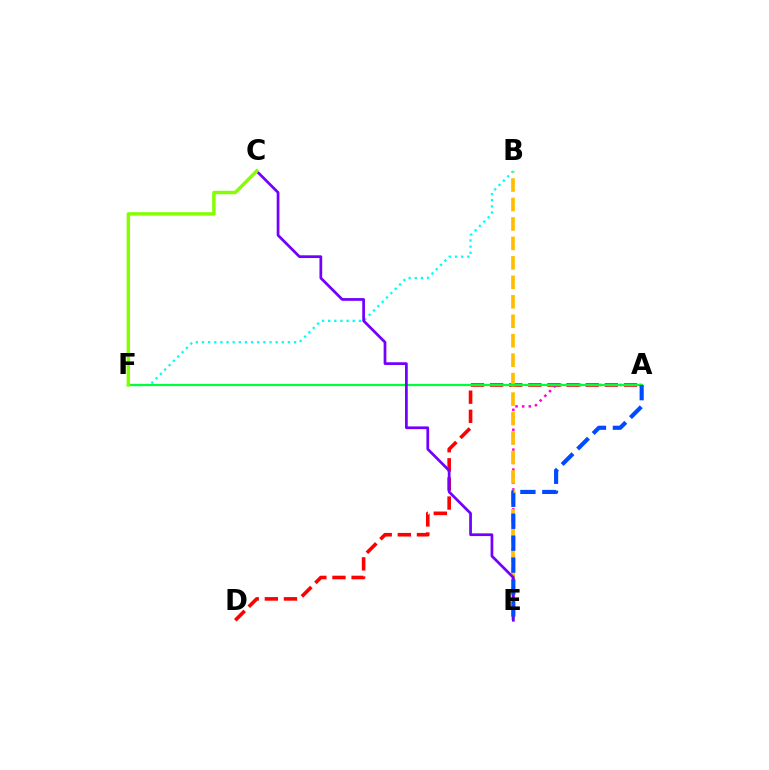{('B', 'F'): [{'color': '#00fff6', 'line_style': 'dotted', 'thickness': 1.67}], ('A', 'D'): [{'color': '#ff0000', 'line_style': 'dashed', 'thickness': 2.6}], ('A', 'E'): [{'color': '#ff00cf', 'line_style': 'dotted', 'thickness': 1.8}, {'color': '#004bff', 'line_style': 'dashed', 'thickness': 2.98}], ('B', 'E'): [{'color': '#ffbd00', 'line_style': 'dashed', 'thickness': 2.64}], ('A', 'F'): [{'color': '#00ff39', 'line_style': 'solid', 'thickness': 1.59}], ('C', 'E'): [{'color': '#7200ff', 'line_style': 'solid', 'thickness': 1.97}], ('C', 'F'): [{'color': '#84ff00', 'line_style': 'solid', 'thickness': 2.47}]}